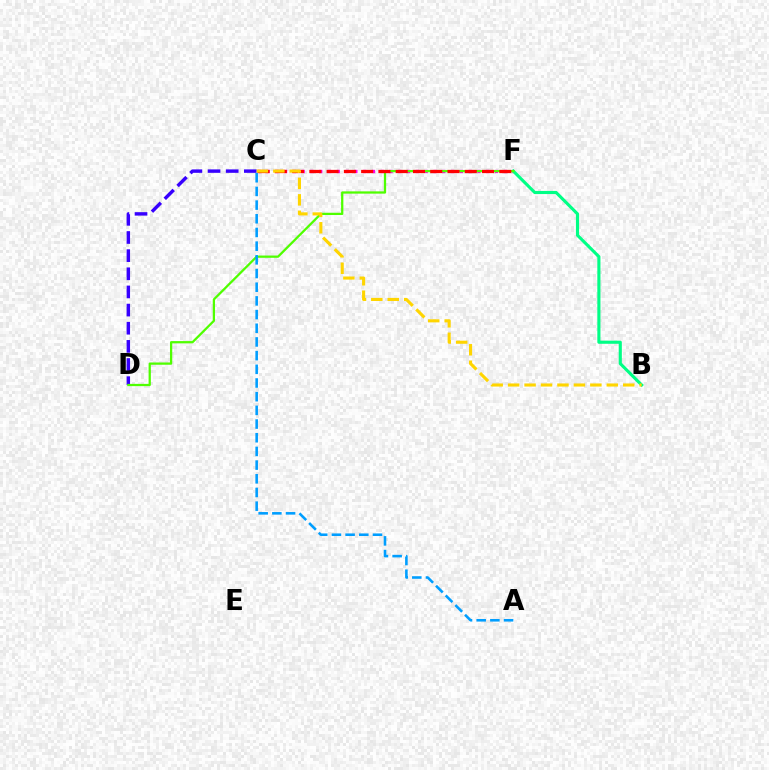{('C', 'D'): [{'color': '#3700ff', 'line_style': 'dashed', 'thickness': 2.47}], ('C', 'F'): [{'color': '#ff00ed', 'line_style': 'dotted', 'thickness': 2.39}, {'color': '#ff0000', 'line_style': 'dashed', 'thickness': 2.35}], ('B', 'F'): [{'color': '#00ff86', 'line_style': 'solid', 'thickness': 2.25}], ('D', 'F'): [{'color': '#4fff00', 'line_style': 'solid', 'thickness': 1.63}], ('B', 'C'): [{'color': '#ffd500', 'line_style': 'dashed', 'thickness': 2.23}], ('A', 'C'): [{'color': '#009eff', 'line_style': 'dashed', 'thickness': 1.86}]}